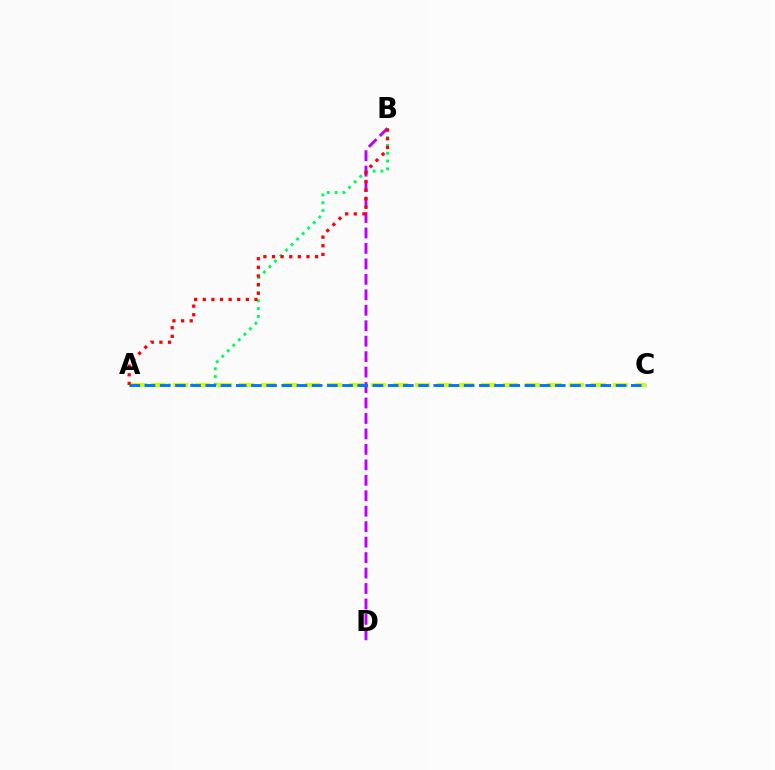{('A', 'B'): [{'color': '#00ff5c', 'line_style': 'dotted', 'thickness': 2.12}, {'color': '#ff0000', 'line_style': 'dotted', 'thickness': 2.34}], ('B', 'D'): [{'color': '#b900ff', 'line_style': 'dashed', 'thickness': 2.1}], ('A', 'C'): [{'color': '#d1ff00', 'line_style': 'dashed', 'thickness': 2.99}, {'color': '#0074ff', 'line_style': 'dashed', 'thickness': 2.06}]}